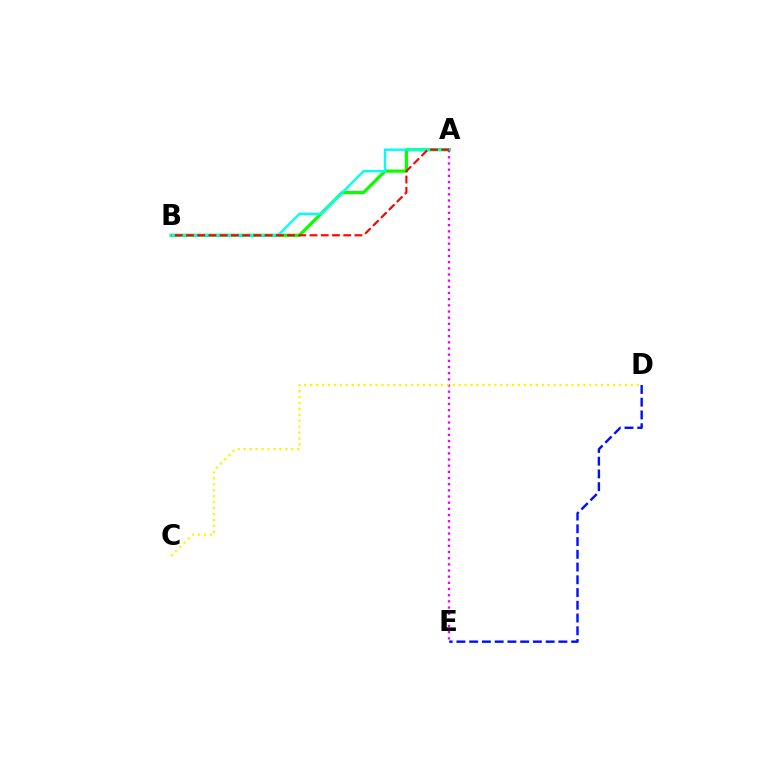{('A', 'B'): [{'color': '#08ff00', 'line_style': 'solid', 'thickness': 2.32}, {'color': '#00fff6', 'line_style': 'solid', 'thickness': 1.69}, {'color': '#ff0000', 'line_style': 'dashed', 'thickness': 1.53}], ('A', 'E'): [{'color': '#ee00ff', 'line_style': 'dotted', 'thickness': 1.68}], ('C', 'D'): [{'color': '#fcf500', 'line_style': 'dotted', 'thickness': 1.61}], ('D', 'E'): [{'color': '#0010ff', 'line_style': 'dashed', 'thickness': 1.73}]}